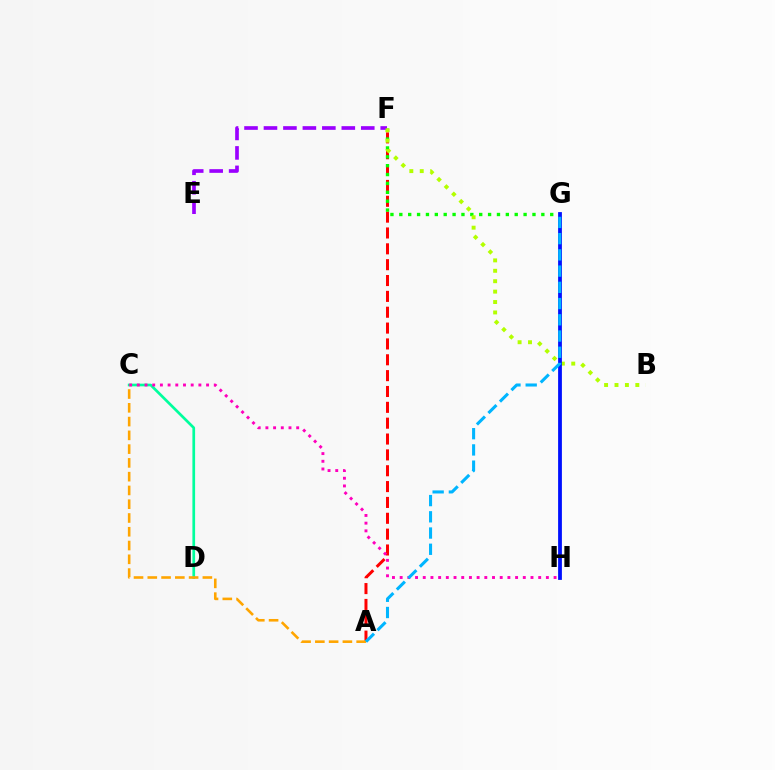{('A', 'F'): [{'color': '#ff0000', 'line_style': 'dashed', 'thickness': 2.15}], ('C', 'D'): [{'color': '#00ff9d', 'line_style': 'solid', 'thickness': 1.94}], ('C', 'H'): [{'color': '#ff00bd', 'line_style': 'dotted', 'thickness': 2.09}], ('F', 'G'): [{'color': '#08ff00', 'line_style': 'dotted', 'thickness': 2.41}], ('E', 'F'): [{'color': '#9b00ff', 'line_style': 'dashed', 'thickness': 2.64}], ('A', 'C'): [{'color': '#ffa500', 'line_style': 'dashed', 'thickness': 1.87}], ('B', 'F'): [{'color': '#b3ff00', 'line_style': 'dotted', 'thickness': 2.83}], ('G', 'H'): [{'color': '#0010ff', 'line_style': 'solid', 'thickness': 2.73}], ('A', 'G'): [{'color': '#00b5ff', 'line_style': 'dashed', 'thickness': 2.2}]}